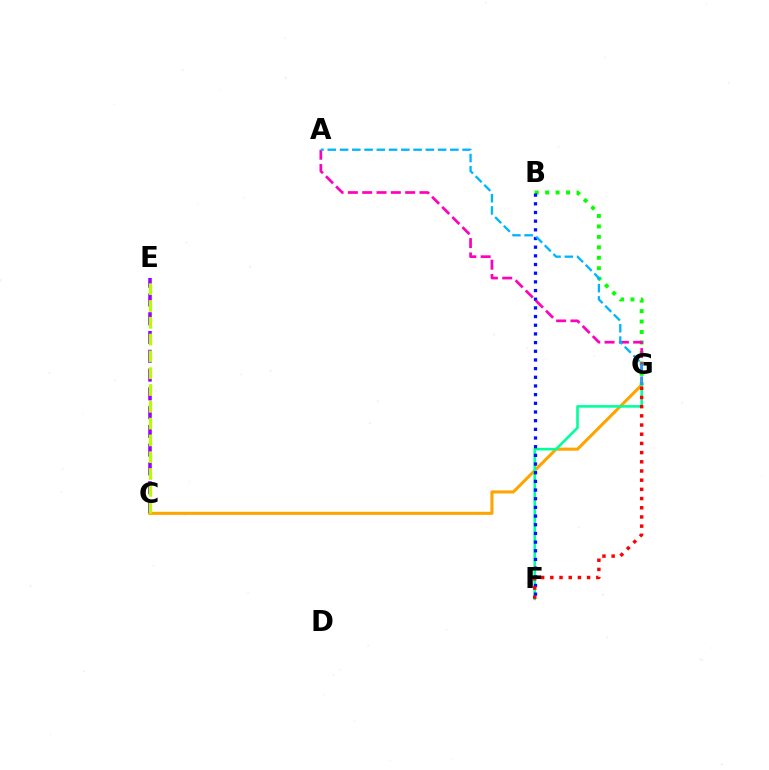{('B', 'G'): [{'color': '#08ff00', 'line_style': 'dotted', 'thickness': 2.84}], ('C', 'G'): [{'color': '#ffa500', 'line_style': 'solid', 'thickness': 2.22}], ('C', 'E'): [{'color': '#9b00ff', 'line_style': 'dashed', 'thickness': 2.55}, {'color': '#b3ff00', 'line_style': 'dashed', 'thickness': 2.28}], ('F', 'G'): [{'color': '#00ff9d', 'line_style': 'solid', 'thickness': 1.86}, {'color': '#ff0000', 'line_style': 'dotted', 'thickness': 2.5}], ('B', 'F'): [{'color': '#0010ff', 'line_style': 'dotted', 'thickness': 2.36}], ('A', 'G'): [{'color': '#ff00bd', 'line_style': 'dashed', 'thickness': 1.95}, {'color': '#00b5ff', 'line_style': 'dashed', 'thickness': 1.66}]}